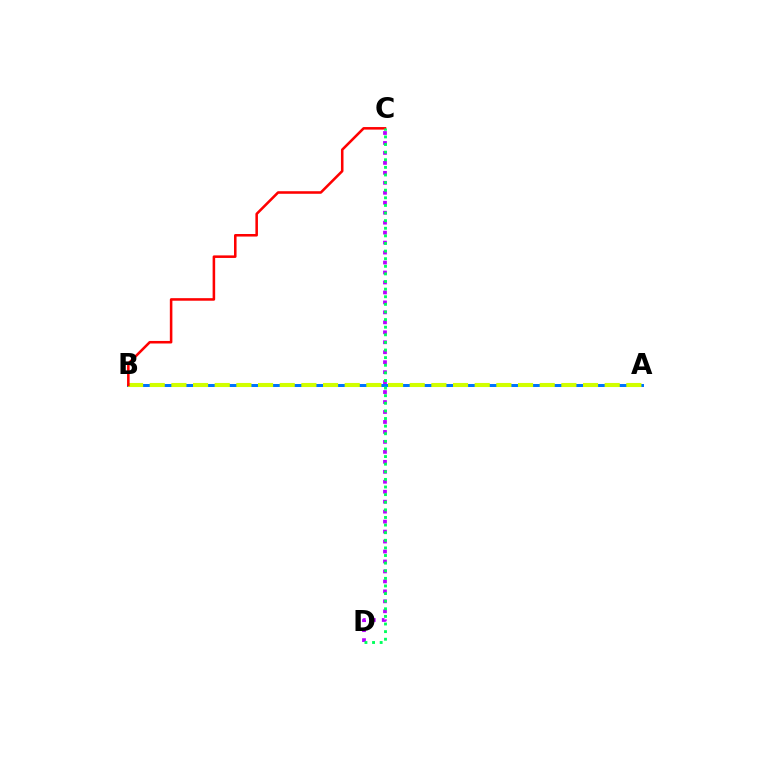{('A', 'B'): [{'color': '#0074ff', 'line_style': 'solid', 'thickness': 2.16}, {'color': '#d1ff00', 'line_style': 'dashed', 'thickness': 2.94}], ('C', 'D'): [{'color': '#b900ff', 'line_style': 'dotted', 'thickness': 2.71}, {'color': '#00ff5c', 'line_style': 'dotted', 'thickness': 2.07}], ('B', 'C'): [{'color': '#ff0000', 'line_style': 'solid', 'thickness': 1.84}]}